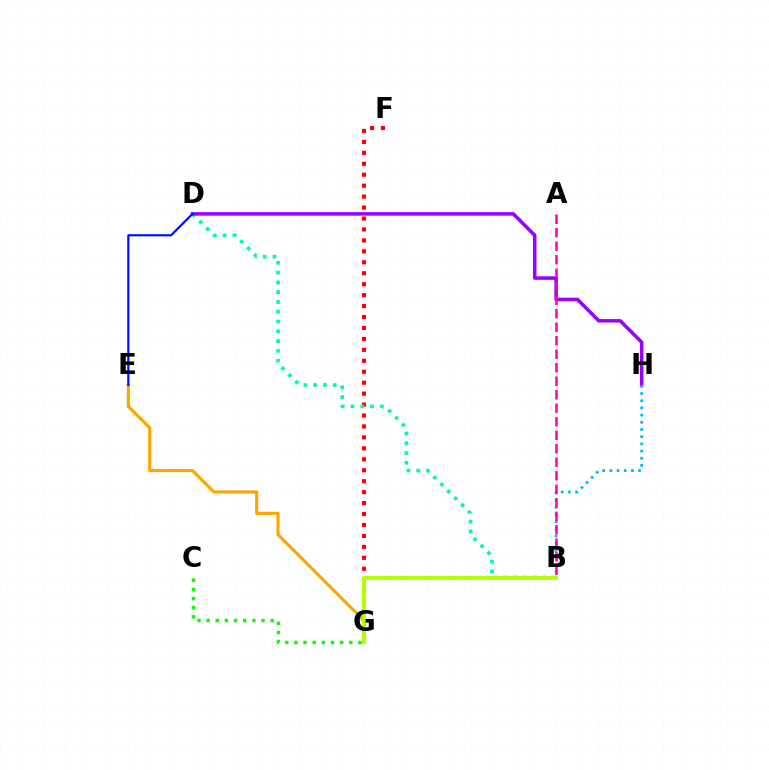{('F', 'G'): [{'color': '#ff0000', 'line_style': 'dotted', 'thickness': 2.97}], ('E', 'G'): [{'color': '#ffa500', 'line_style': 'solid', 'thickness': 2.23}], ('B', 'D'): [{'color': '#00ff9d', 'line_style': 'dotted', 'thickness': 2.66}], ('C', 'G'): [{'color': '#08ff00', 'line_style': 'dotted', 'thickness': 2.49}], ('D', 'H'): [{'color': '#9b00ff', 'line_style': 'solid', 'thickness': 2.54}], ('B', 'H'): [{'color': '#00b5ff', 'line_style': 'dotted', 'thickness': 1.95}], ('A', 'B'): [{'color': '#ff00bd', 'line_style': 'dashed', 'thickness': 1.83}], ('B', 'G'): [{'color': '#b3ff00', 'line_style': 'solid', 'thickness': 2.84}], ('D', 'E'): [{'color': '#0010ff', 'line_style': 'solid', 'thickness': 1.58}]}